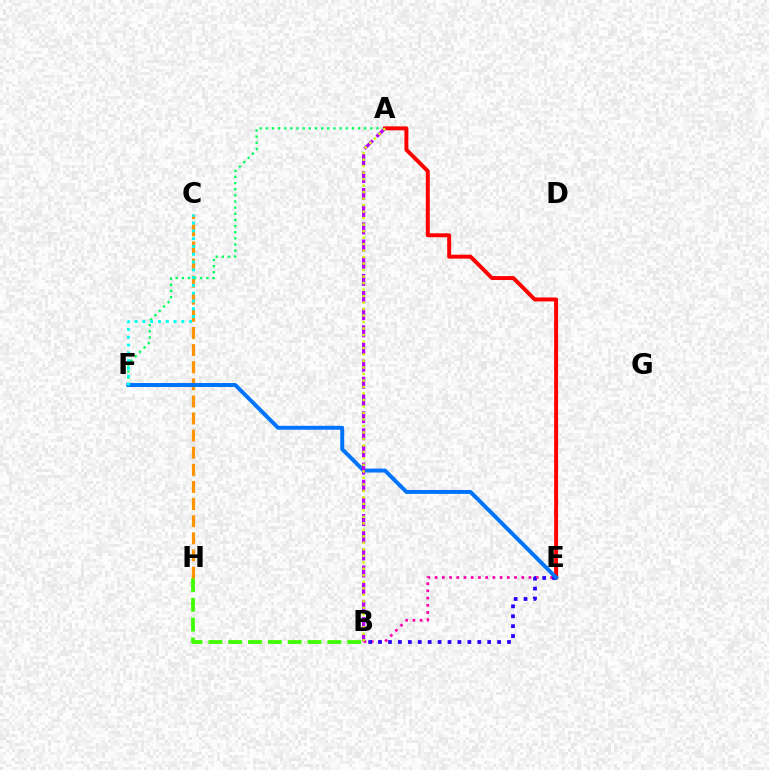{('B', 'H'): [{'color': '#3dff00', 'line_style': 'dashed', 'thickness': 2.7}], ('C', 'H'): [{'color': '#ff9400', 'line_style': 'dashed', 'thickness': 2.32}], ('A', 'F'): [{'color': '#00ff5c', 'line_style': 'dotted', 'thickness': 1.67}], ('B', 'E'): [{'color': '#ff00ac', 'line_style': 'dotted', 'thickness': 1.96}, {'color': '#2500ff', 'line_style': 'dotted', 'thickness': 2.7}], ('A', 'E'): [{'color': '#ff0000', 'line_style': 'solid', 'thickness': 2.84}], ('E', 'F'): [{'color': '#0074ff', 'line_style': 'solid', 'thickness': 2.83}], ('A', 'B'): [{'color': '#b900ff', 'line_style': 'dashed', 'thickness': 2.33}, {'color': '#d1ff00', 'line_style': 'dotted', 'thickness': 1.76}], ('C', 'F'): [{'color': '#00fff6', 'line_style': 'dotted', 'thickness': 2.12}]}